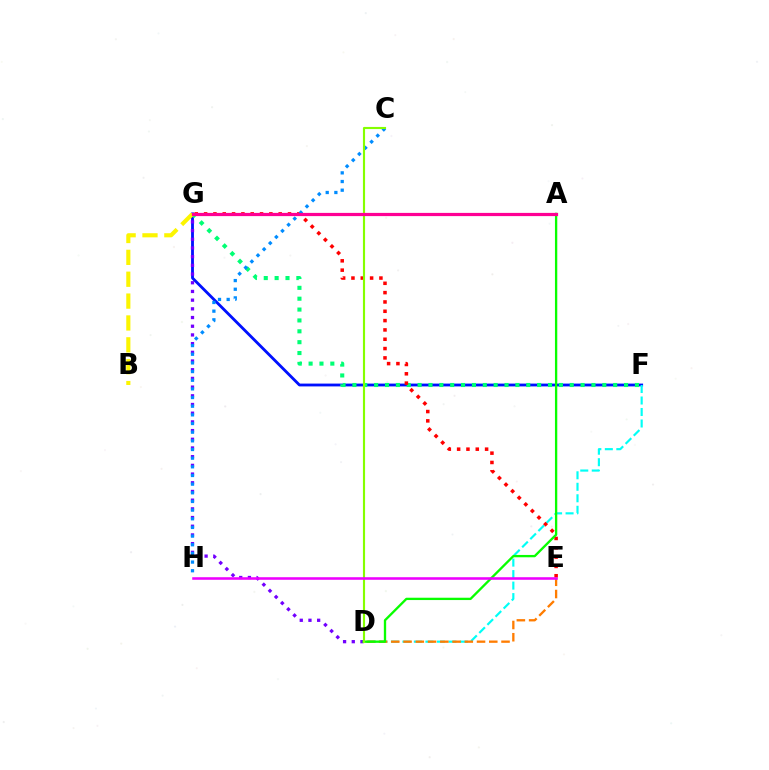{('F', 'G'): [{'color': '#0010ff', 'line_style': 'solid', 'thickness': 2.03}, {'color': '#00ff74', 'line_style': 'dotted', 'thickness': 2.95}], ('D', 'G'): [{'color': '#7200ff', 'line_style': 'dotted', 'thickness': 2.36}], ('B', 'G'): [{'color': '#fcf500', 'line_style': 'dashed', 'thickness': 2.97}], ('D', 'F'): [{'color': '#00fff6', 'line_style': 'dashed', 'thickness': 1.56}], ('E', 'G'): [{'color': '#ff0000', 'line_style': 'dotted', 'thickness': 2.53}], ('C', 'H'): [{'color': '#008cff', 'line_style': 'dotted', 'thickness': 2.35}], ('D', 'E'): [{'color': '#ff7c00', 'line_style': 'dashed', 'thickness': 1.66}], ('A', 'D'): [{'color': '#08ff00', 'line_style': 'solid', 'thickness': 1.67}], ('C', 'D'): [{'color': '#84ff00', 'line_style': 'solid', 'thickness': 1.54}], ('E', 'H'): [{'color': '#ee00ff', 'line_style': 'solid', 'thickness': 1.85}], ('A', 'G'): [{'color': '#ff0094', 'line_style': 'solid', 'thickness': 2.31}]}